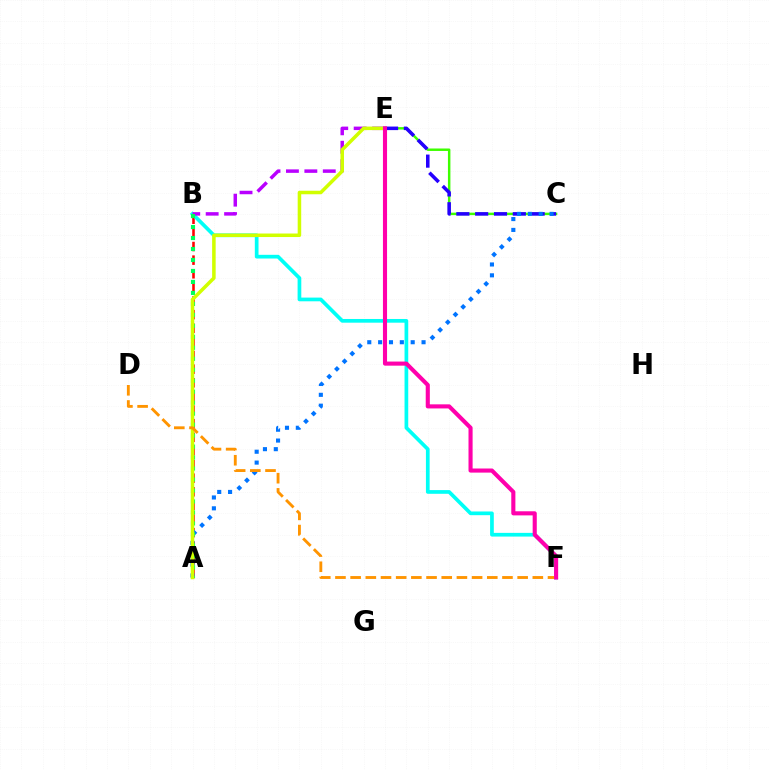{('A', 'B'): [{'color': '#ff0000', 'line_style': 'dashed', 'thickness': 1.85}, {'color': '#00ff5c', 'line_style': 'dotted', 'thickness': 2.98}], ('B', 'F'): [{'color': '#00fff6', 'line_style': 'solid', 'thickness': 2.67}], ('C', 'E'): [{'color': '#3dff00', 'line_style': 'solid', 'thickness': 1.78}, {'color': '#2500ff', 'line_style': 'dashed', 'thickness': 2.56}], ('A', 'C'): [{'color': '#0074ff', 'line_style': 'dotted', 'thickness': 2.95}], ('B', 'E'): [{'color': '#b900ff', 'line_style': 'dashed', 'thickness': 2.5}], ('A', 'E'): [{'color': '#d1ff00', 'line_style': 'solid', 'thickness': 2.54}], ('D', 'F'): [{'color': '#ff9400', 'line_style': 'dashed', 'thickness': 2.06}], ('E', 'F'): [{'color': '#ff00ac', 'line_style': 'solid', 'thickness': 2.95}]}